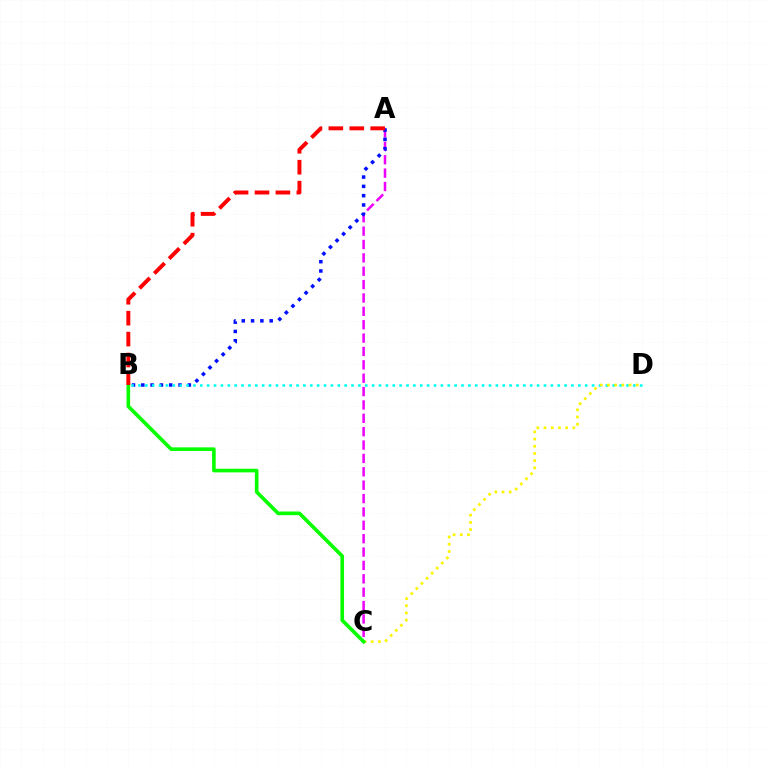{('A', 'C'): [{'color': '#ee00ff', 'line_style': 'dashed', 'thickness': 1.82}], ('A', 'B'): [{'color': '#0010ff', 'line_style': 'dotted', 'thickness': 2.53}, {'color': '#ff0000', 'line_style': 'dashed', 'thickness': 2.84}], ('B', 'D'): [{'color': '#00fff6', 'line_style': 'dotted', 'thickness': 1.87}], ('C', 'D'): [{'color': '#fcf500', 'line_style': 'dotted', 'thickness': 1.96}], ('B', 'C'): [{'color': '#08ff00', 'line_style': 'solid', 'thickness': 2.61}]}